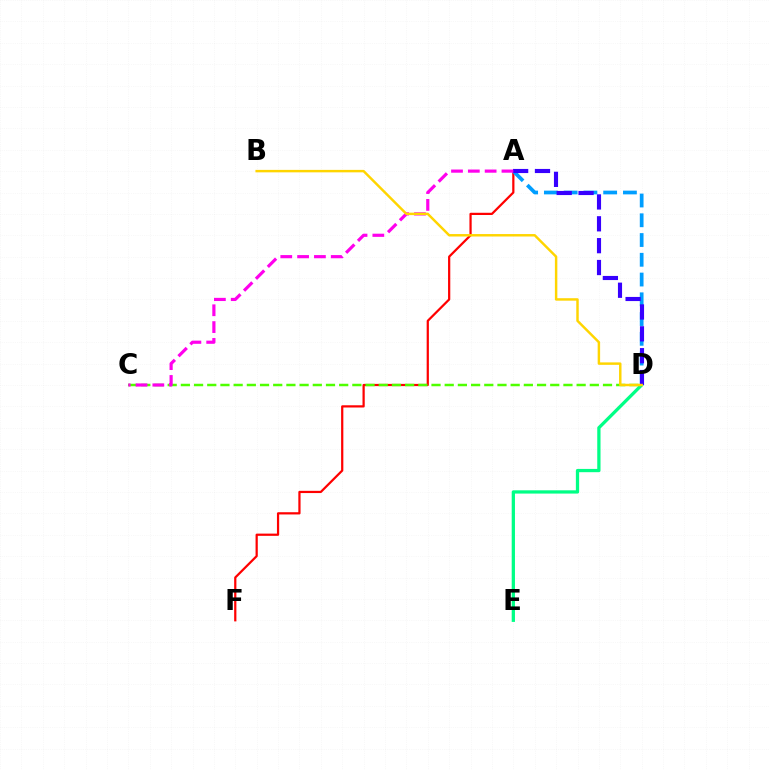{('D', 'E'): [{'color': '#00ff86', 'line_style': 'solid', 'thickness': 2.35}], ('A', 'F'): [{'color': '#ff0000', 'line_style': 'solid', 'thickness': 1.6}], ('C', 'D'): [{'color': '#4fff00', 'line_style': 'dashed', 'thickness': 1.79}], ('A', 'D'): [{'color': '#009eff', 'line_style': 'dashed', 'thickness': 2.68}, {'color': '#3700ff', 'line_style': 'dashed', 'thickness': 2.97}], ('A', 'C'): [{'color': '#ff00ed', 'line_style': 'dashed', 'thickness': 2.29}], ('B', 'D'): [{'color': '#ffd500', 'line_style': 'solid', 'thickness': 1.77}]}